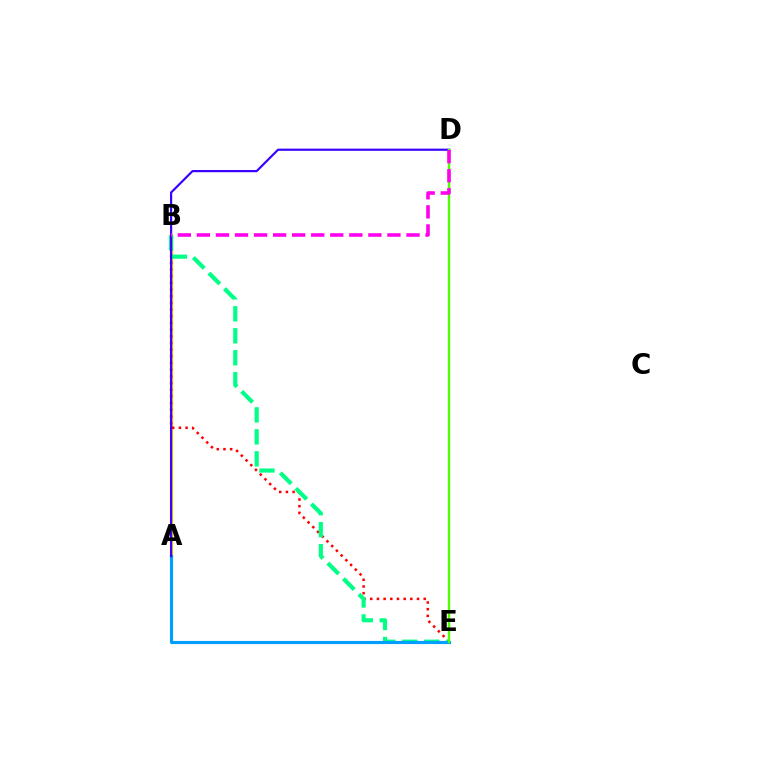{('A', 'B'): [{'color': '#ffd500', 'line_style': 'solid', 'thickness': 2.42}], ('B', 'E'): [{'color': '#ff0000', 'line_style': 'dotted', 'thickness': 1.82}, {'color': '#00ff86', 'line_style': 'dashed', 'thickness': 2.99}], ('A', 'E'): [{'color': '#009eff', 'line_style': 'solid', 'thickness': 2.26}], ('A', 'D'): [{'color': '#3700ff', 'line_style': 'solid', 'thickness': 1.56}], ('D', 'E'): [{'color': '#4fff00', 'line_style': 'solid', 'thickness': 1.71}], ('B', 'D'): [{'color': '#ff00ed', 'line_style': 'dashed', 'thickness': 2.59}]}